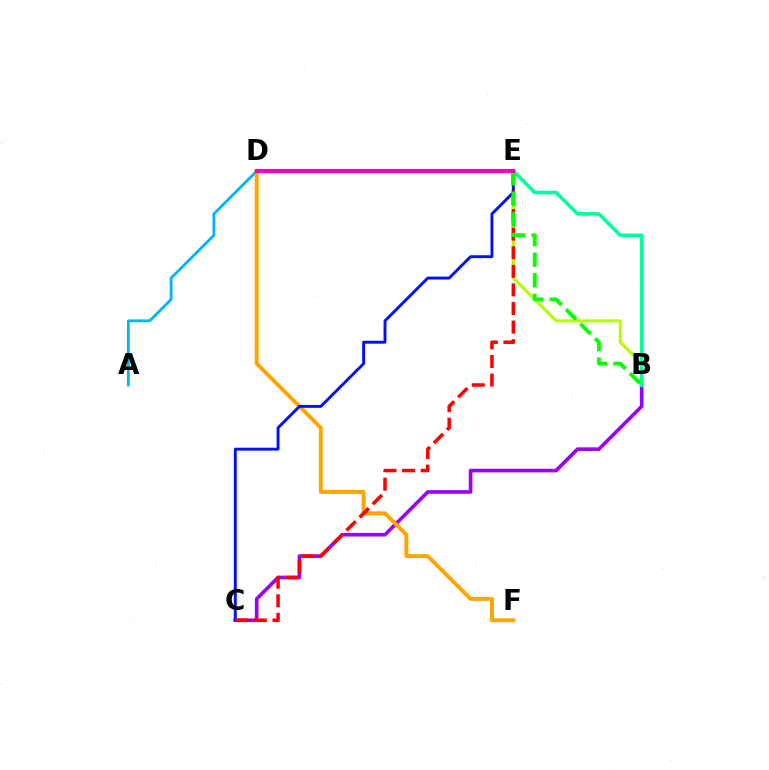{('A', 'D'): [{'color': '#00b5ff', 'line_style': 'solid', 'thickness': 2.02}], ('B', 'C'): [{'color': '#9b00ff', 'line_style': 'solid', 'thickness': 2.61}], ('D', 'F'): [{'color': '#ffa500', 'line_style': 'solid', 'thickness': 2.83}], ('B', 'E'): [{'color': '#b3ff00', 'line_style': 'solid', 'thickness': 2.19}, {'color': '#00ff9d', 'line_style': 'solid', 'thickness': 2.56}, {'color': '#08ff00', 'line_style': 'dashed', 'thickness': 2.79}], ('C', 'E'): [{'color': '#0010ff', 'line_style': 'solid', 'thickness': 2.09}, {'color': '#ff0000', 'line_style': 'dashed', 'thickness': 2.53}], ('D', 'E'): [{'color': '#ff00bd', 'line_style': 'solid', 'thickness': 2.99}]}